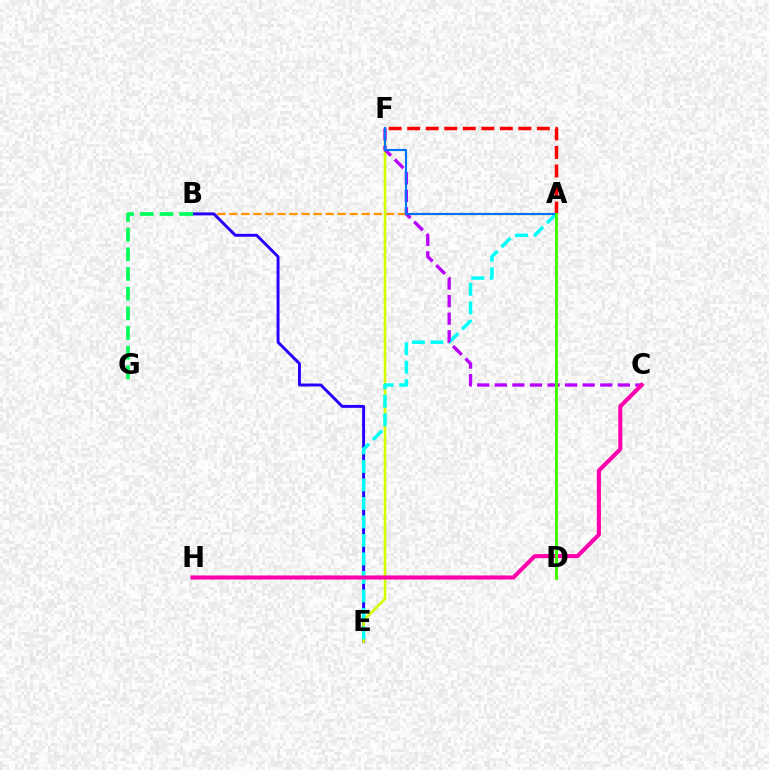{('A', 'B'): [{'color': '#ff9400', 'line_style': 'dashed', 'thickness': 1.64}], ('B', 'E'): [{'color': '#2500ff', 'line_style': 'solid', 'thickness': 2.11}], ('E', 'F'): [{'color': '#d1ff00', 'line_style': 'solid', 'thickness': 1.89}], ('A', 'E'): [{'color': '#00fff6', 'line_style': 'dashed', 'thickness': 2.51}], ('A', 'F'): [{'color': '#ff0000', 'line_style': 'dashed', 'thickness': 2.52}, {'color': '#0074ff', 'line_style': 'solid', 'thickness': 1.54}], ('C', 'F'): [{'color': '#b900ff', 'line_style': 'dashed', 'thickness': 2.39}], ('C', 'H'): [{'color': '#ff00ac', 'line_style': 'solid', 'thickness': 2.94}], ('B', 'G'): [{'color': '#00ff5c', 'line_style': 'dashed', 'thickness': 2.67}], ('A', 'D'): [{'color': '#3dff00', 'line_style': 'solid', 'thickness': 2.1}]}